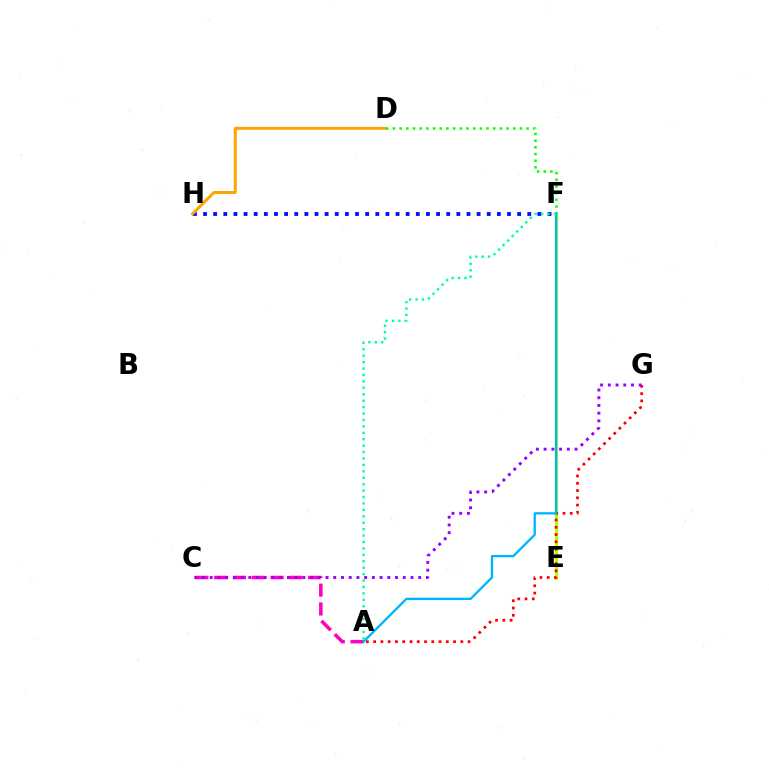{('F', 'H'): [{'color': '#0010ff', 'line_style': 'dotted', 'thickness': 2.75}], ('E', 'F'): [{'color': '#b3ff00', 'line_style': 'solid', 'thickness': 2.29}], ('A', 'C'): [{'color': '#ff00bd', 'line_style': 'dashed', 'thickness': 2.55}], ('D', 'H'): [{'color': '#ffa500', 'line_style': 'solid', 'thickness': 2.16}], ('D', 'F'): [{'color': '#08ff00', 'line_style': 'dotted', 'thickness': 1.82}], ('A', 'G'): [{'color': '#ff0000', 'line_style': 'dotted', 'thickness': 1.97}], ('C', 'G'): [{'color': '#9b00ff', 'line_style': 'dotted', 'thickness': 2.1}], ('A', 'F'): [{'color': '#00b5ff', 'line_style': 'solid', 'thickness': 1.67}, {'color': '#00ff9d', 'line_style': 'dotted', 'thickness': 1.75}]}